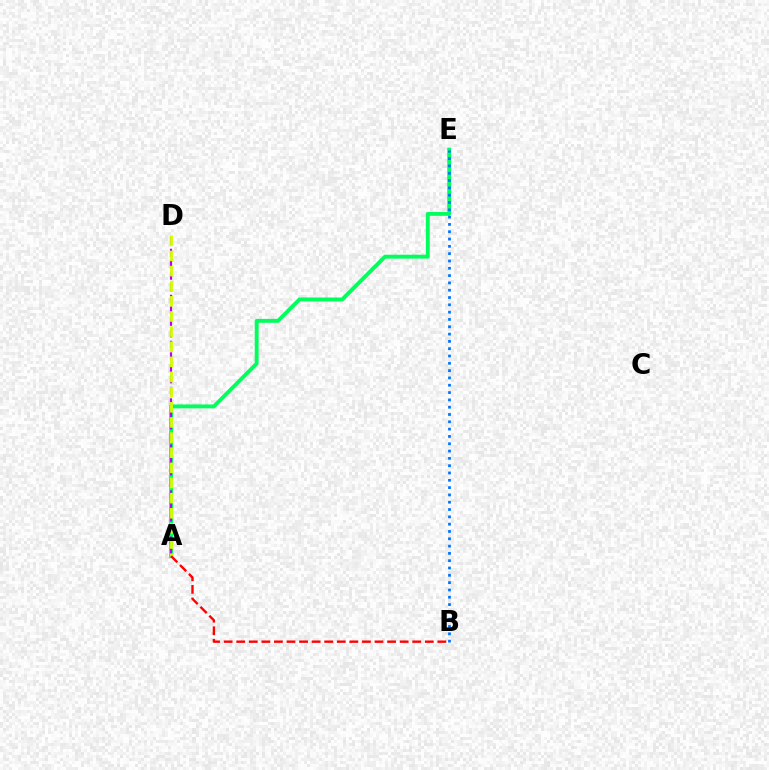{('A', 'E'): [{'color': '#00ff5c', 'line_style': 'solid', 'thickness': 2.8}], ('B', 'E'): [{'color': '#0074ff', 'line_style': 'dotted', 'thickness': 1.99}], ('A', 'D'): [{'color': '#b900ff', 'line_style': 'dashed', 'thickness': 1.56}, {'color': '#d1ff00', 'line_style': 'dashed', 'thickness': 2.06}], ('A', 'B'): [{'color': '#ff0000', 'line_style': 'dashed', 'thickness': 1.71}]}